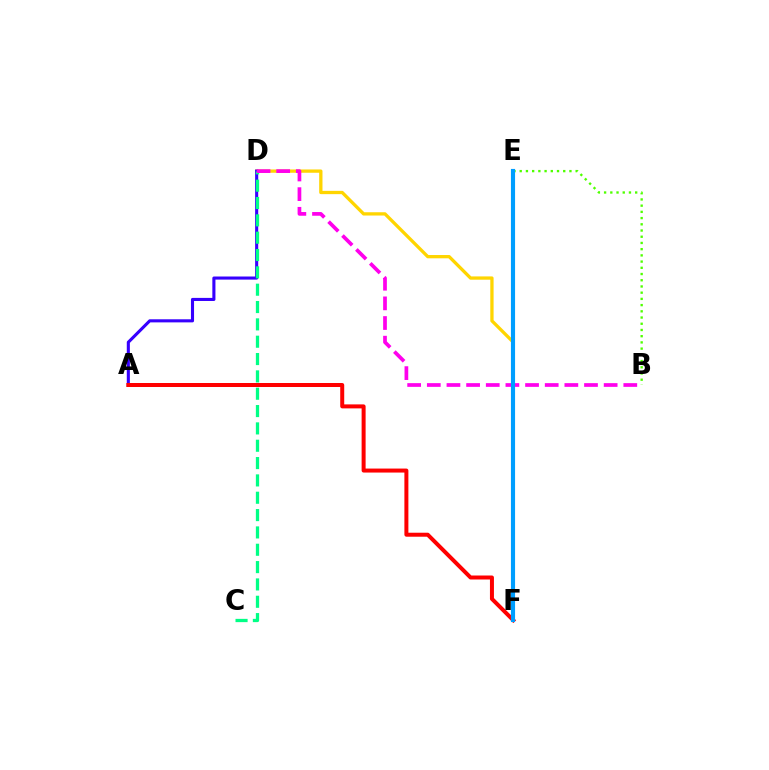{('D', 'F'): [{'color': '#ffd500', 'line_style': 'solid', 'thickness': 2.37}], ('A', 'D'): [{'color': '#3700ff', 'line_style': 'solid', 'thickness': 2.23}], ('B', 'E'): [{'color': '#4fff00', 'line_style': 'dotted', 'thickness': 1.69}], ('C', 'D'): [{'color': '#00ff86', 'line_style': 'dashed', 'thickness': 2.36}], ('A', 'F'): [{'color': '#ff0000', 'line_style': 'solid', 'thickness': 2.88}], ('B', 'D'): [{'color': '#ff00ed', 'line_style': 'dashed', 'thickness': 2.67}], ('E', 'F'): [{'color': '#009eff', 'line_style': 'solid', 'thickness': 2.97}]}